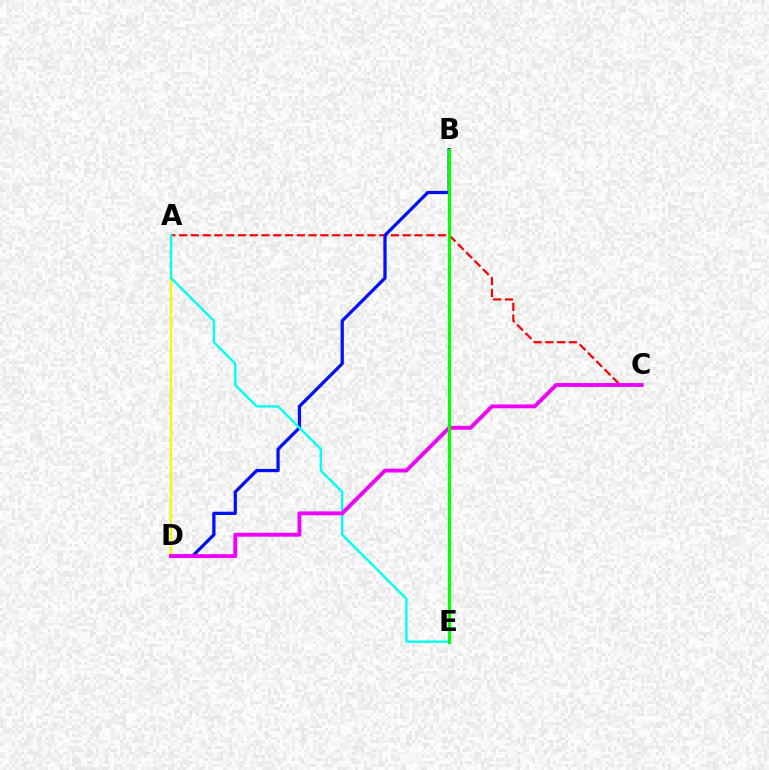{('A', 'D'): [{'color': '#fcf500', 'line_style': 'solid', 'thickness': 1.63}], ('A', 'C'): [{'color': '#ff0000', 'line_style': 'dashed', 'thickness': 1.6}], ('B', 'D'): [{'color': '#0010ff', 'line_style': 'solid', 'thickness': 2.35}], ('A', 'E'): [{'color': '#00fff6', 'line_style': 'solid', 'thickness': 1.69}], ('C', 'D'): [{'color': '#ee00ff', 'line_style': 'solid', 'thickness': 2.79}], ('B', 'E'): [{'color': '#08ff00', 'line_style': 'solid', 'thickness': 2.28}]}